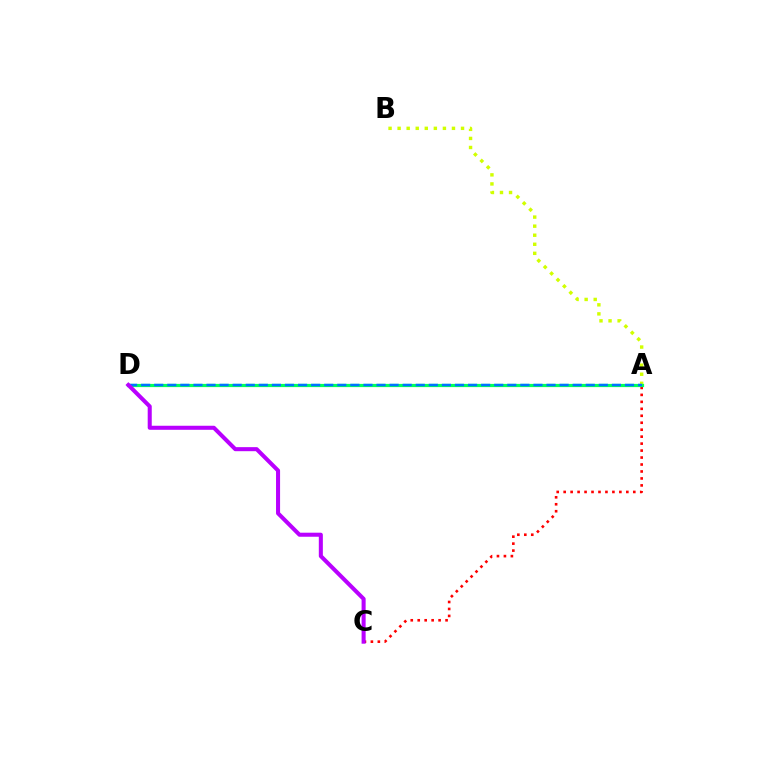{('A', 'C'): [{'color': '#ff0000', 'line_style': 'dotted', 'thickness': 1.89}], ('A', 'B'): [{'color': '#d1ff00', 'line_style': 'dotted', 'thickness': 2.46}], ('A', 'D'): [{'color': '#00ff5c', 'line_style': 'solid', 'thickness': 2.31}, {'color': '#0074ff', 'line_style': 'dashed', 'thickness': 1.78}], ('C', 'D'): [{'color': '#b900ff', 'line_style': 'solid', 'thickness': 2.91}]}